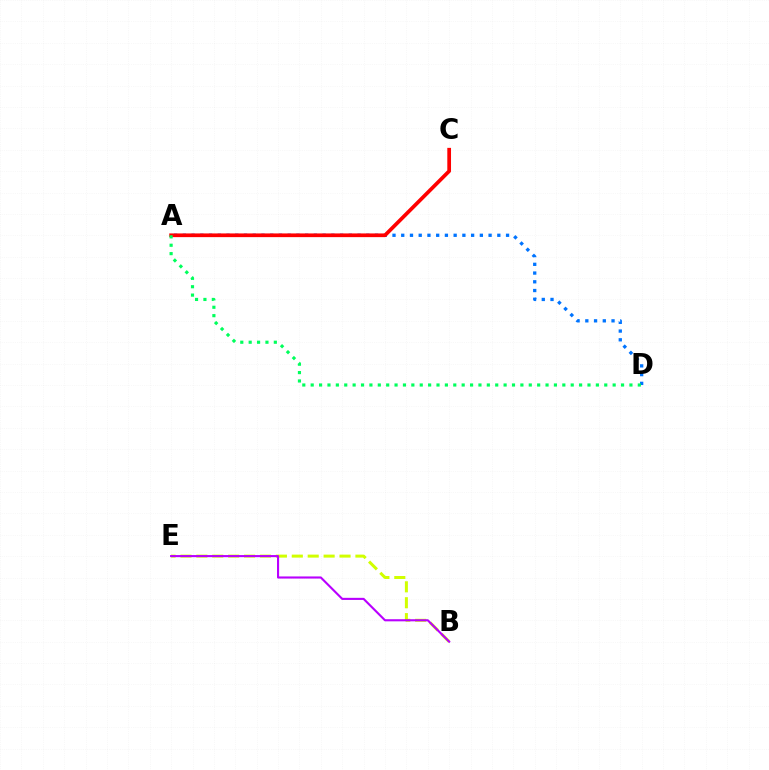{('A', 'D'): [{'color': '#0074ff', 'line_style': 'dotted', 'thickness': 2.37}, {'color': '#00ff5c', 'line_style': 'dotted', 'thickness': 2.28}], ('A', 'C'): [{'color': '#ff0000', 'line_style': 'solid', 'thickness': 2.67}], ('B', 'E'): [{'color': '#d1ff00', 'line_style': 'dashed', 'thickness': 2.16}, {'color': '#b900ff', 'line_style': 'solid', 'thickness': 1.52}]}